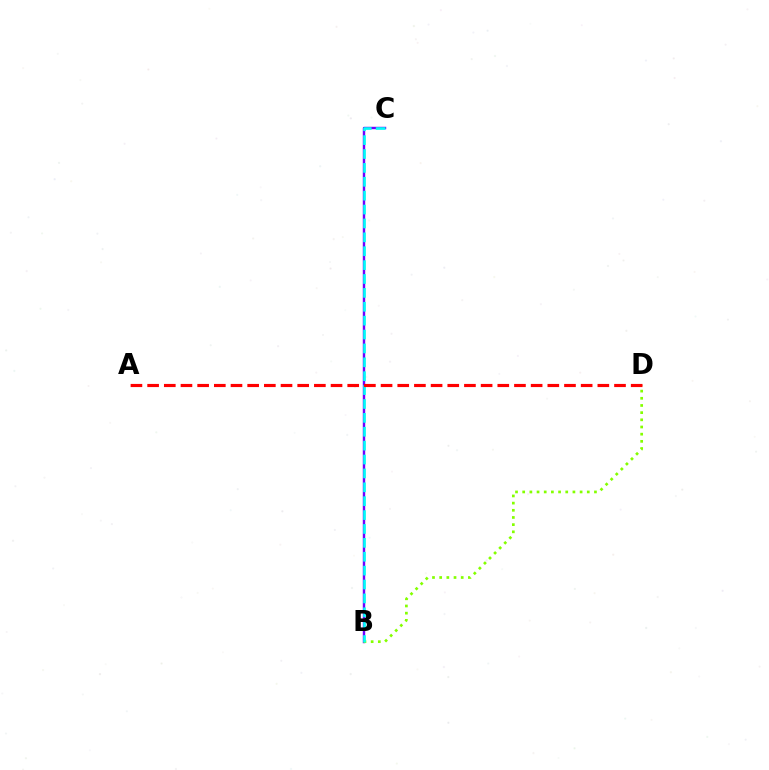{('B', 'C'): [{'color': '#7200ff', 'line_style': 'solid', 'thickness': 1.75}, {'color': '#00fff6', 'line_style': 'dashed', 'thickness': 1.89}], ('B', 'D'): [{'color': '#84ff00', 'line_style': 'dotted', 'thickness': 1.95}], ('A', 'D'): [{'color': '#ff0000', 'line_style': 'dashed', 'thickness': 2.27}]}